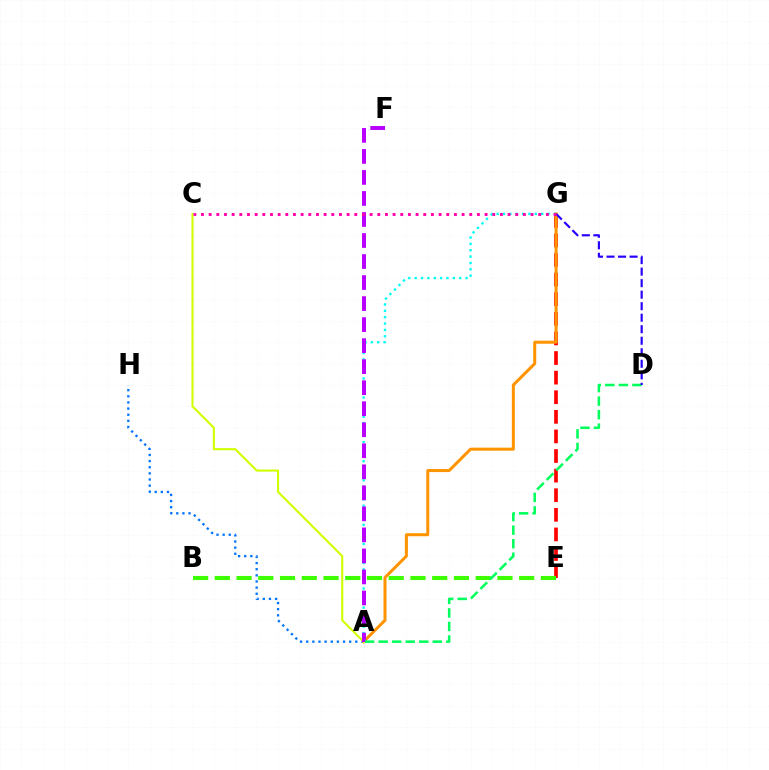{('A', 'H'): [{'color': '#0074ff', 'line_style': 'dotted', 'thickness': 1.67}], ('E', 'G'): [{'color': '#ff0000', 'line_style': 'dashed', 'thickness': 2.66}], ('A', 'G'): [{'color': '#ff9400', 'line_style': 'solid', 'thickness': 2.17}, {'color': '#00fff6', 'line_style': 'dotted', 'thickness': 1.73}], ('A', 'C'): [{'color': '#d1ff00', 'line_style': 'solid', 'thickness': 1.52}], ('A', 'F'): [{'color': '#b900ff', 'line_style': 'dashed', 'thickness': 2.86}], ('B', 'E'): [{'color': '#3dff00', 'line_style': 'dashed', 'thickness': 2.95}], ('A', 'D'): [{'color': '#00ff5c', 'line_style': 'dashed', 'thickness': 1.84}], ('D', 'G'): [{'color': '#2500ff', 'line_style': 'dashed', 'thickness': 1.57}], ('C', 'G'): [{'color': '#ff00ac', 'line_style': 'dotted', 'thickness': 2.08}]}